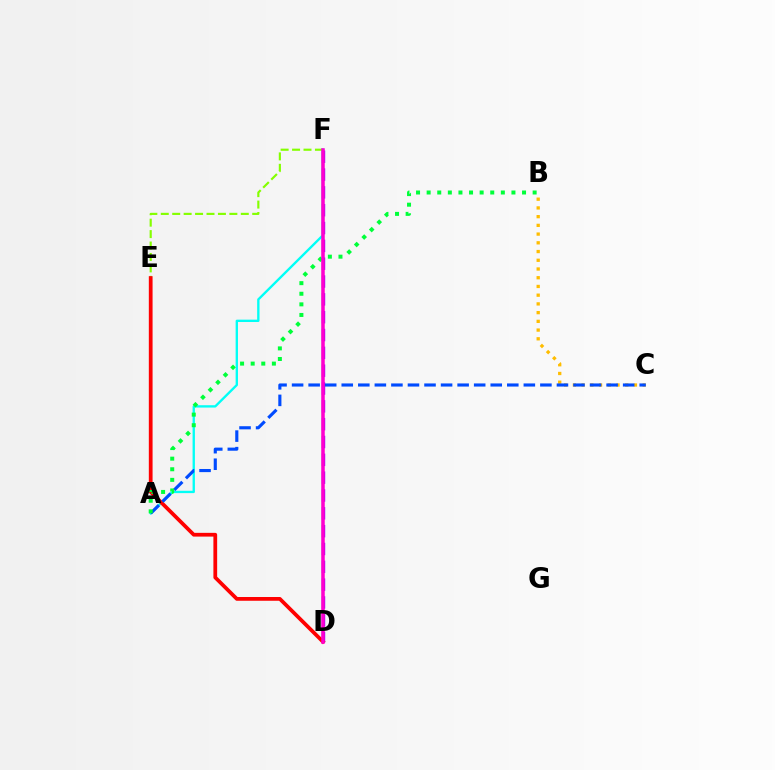{('B', 'C'): [{'color': '#ffbd00', 'line_style': 'dotted', 'thickness': 2.37}], ('E', 'F'): [{'color': '#84ff00', 'line_style': 'dashed', 'thickness': 1.55}], ('D', 'F'): [{'color': '#7200ff', 'line_style': 'dashed', 'thickness': 2.42}, {'color': '#ff00cf', 'line_style': 'solid', 'thickness': 2.54}], ('A', 'F'): [{'color': '#00fff6', 'line_style': 'solid', 'thickness': 1.69}], ('D', 'E'): [{'color': '#ff0000', 'line_style': 'solid', 'thickness': 2.7}], ('A', 'C'): [{'color': '#004bff', 'line_style': 'dashed', 'thickness': 2.25}], ('A', 'B'): [{'color': '#00ff39', 'line_style': 'dotted', 'thickness': 2.88}]}